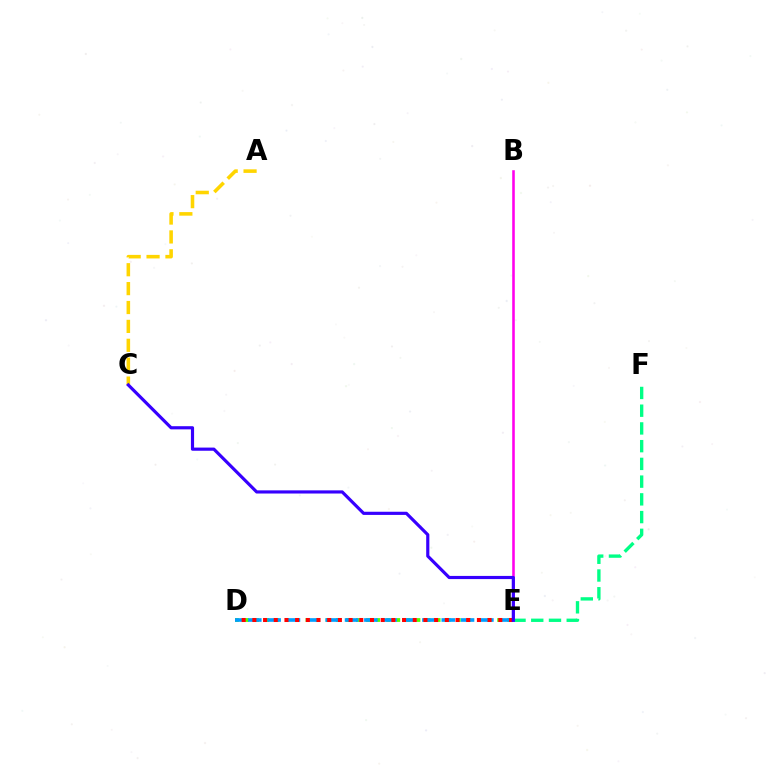{('D', 'E'): [{'color': '#4fff00', 'line_style': 'dotted', 'thickness': 2.74}, {'color': '#009eff', 'line_style': 'dashed', 'thickness': 2.63}, {'color': '#ff0000', 'line_style': 'dotted', 'thickness': 2.91}], ('A', 'C'): [{'color': '#ffd500', 'line_style': 'dashed', 'thickness': 2.57}], ('B', 'E'): [{'color': '#ff00ed', 'line_style': 'solid', 'thickness': 1.85}], ('E', 'F'): [{'color': '#00ff86', 'line_style': 'dashed', 'thickness': 2.41}], ('C', 'E'): [{'color': '#3700ff', 'line_style': 'solid', 'thickness': 2.28}]}